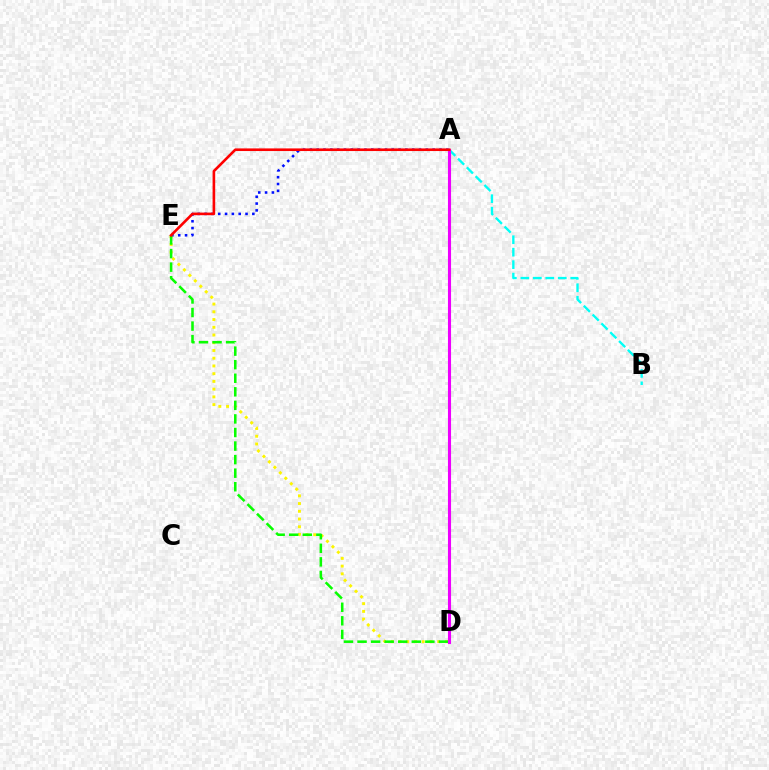{('D', 'E'): [{'color': '#fcf500', 'line_style': 'dotted', 'thickness': 2.1}, {'color': '#08ff00', 'line_style': 'dashed', 'thickness': 1.84}], ('A', 'B'): [{'color': '#00fff6', 'line_style': 'dashed', 'thickness': 1.69}], ('A', 'E'): [{'color': '#0010ff', 'line_style': 'dotted', 'thickness': 1.85}, {'color': '#ff0000', 'line_style': 'solid', 'thickness': 1.89}], ('A', 'D'): [{'color': '#ee00ff', 'line_style': 'solid', 'thickness': 2.23}]}